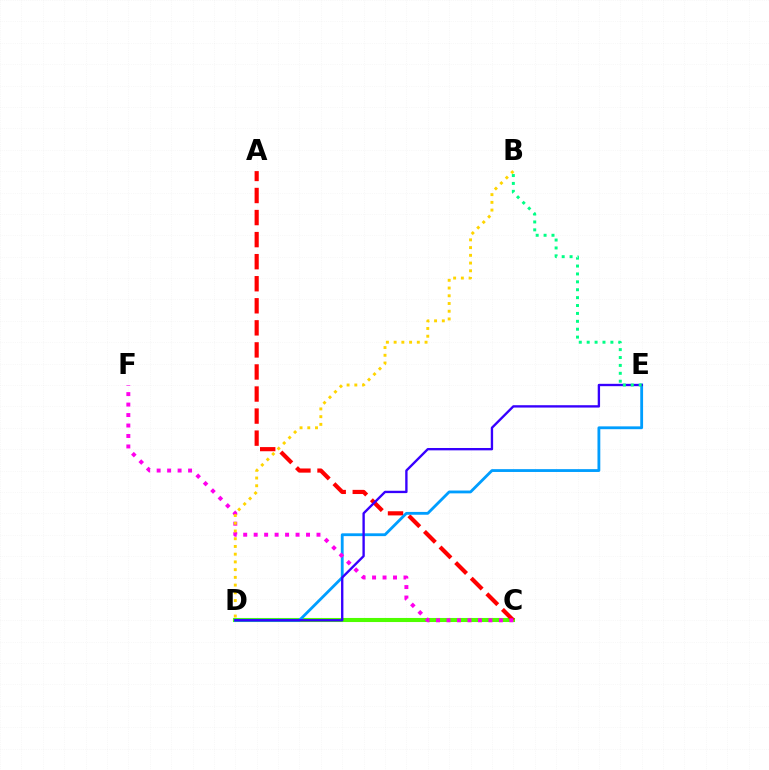{('C', 'D'): [{'color': '#4fff00', 'line_style': 'solid', 'thickness': 2.93}], ('A', 'C'): [{'color': '#ff0000', 'line_style': 'dashed', 'thickness': 3.0}], ('D', 'E'): [{'color': '#009eff', 'line_style': 'solid', 'thickness': 2.03}, {'color': '#3700ff', 'line_style': 'solid', 'thickness': 1.69}], ('C', 'F'): [{'color': '#ff00ed', 'line_style': 'dotted', 'thickness': 2.84}], ('B', 'E'): [{'color': '#00ff86', 'line_style': 'dotted', 'thickness': 2.15}], ('B', 'D'): [{'color': '#ffd500', 'line_style': 'dotted', 'thickness': 2.1}]}